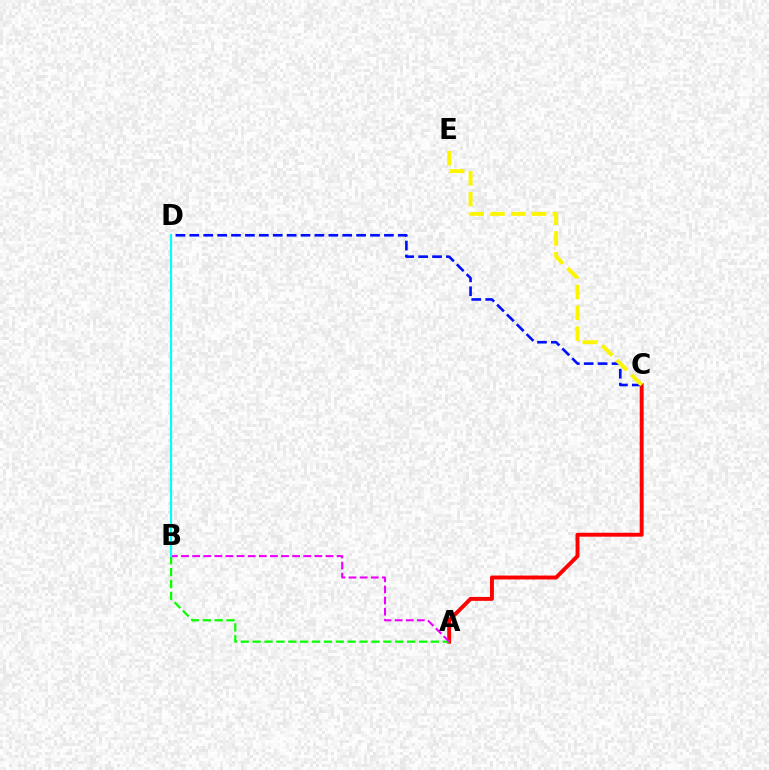{('A', 'C'): [{'color': '#ff0000', 'line_style': 'solid', 'thickness': 2.82}], ('A', 'B'): [{'color': '#08ff00', 'line_style': 'dashed', 'thickness': 1.61}, {'color': '#ee00ff', 'line_style': 'dashed', 'thickness': 1.51}], ('C', 'D'): [{'color': '#0010ff', 'line_style': 'dashed', 'thickness': 1.89}], ('B', 'D'): [{'color': '#00fff6', 'line_style': 'solid', 'thickness': 1.59}], ('C', 'E'): [{'color': '#fcf500', 'line_style': 'dashed', 'thickness': 2.83}]}